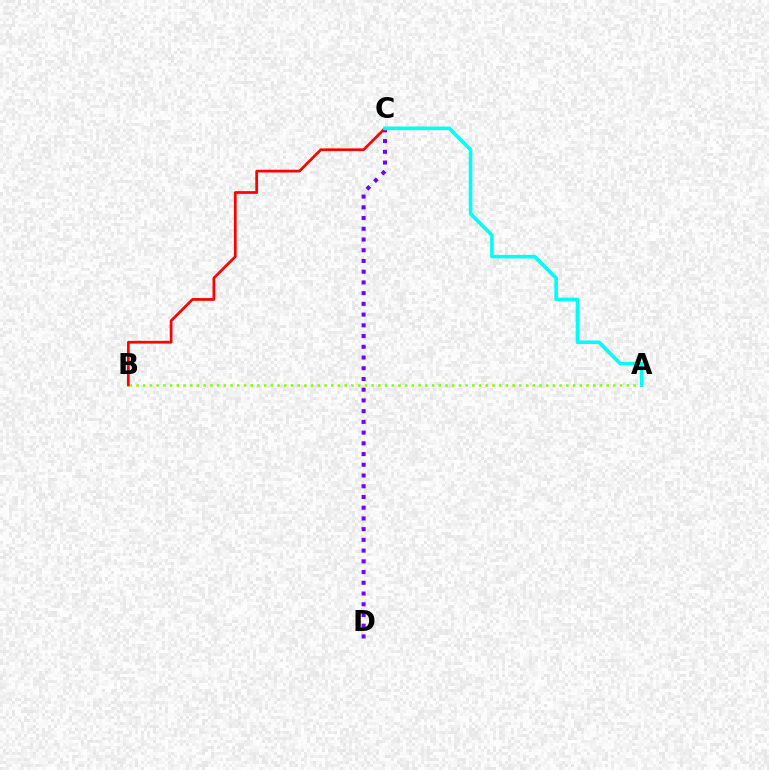{('A', 'B'): [{'color': '#84ff00', 'line_style': 'dotted', 'thickness': 1.82}], ('C', 'D'): [{'color': '#7200ff', 'line_style': 'dotted', 'thickness': 2.91}], ('B', 'C'): [{'color': '#ff0000', 'line_style': 'solid', 'thickness': 1.97}], ('A', 'C'): [{'color': '#00fff6', 'line_style': 'solid', 'thickness': 2.6}]}